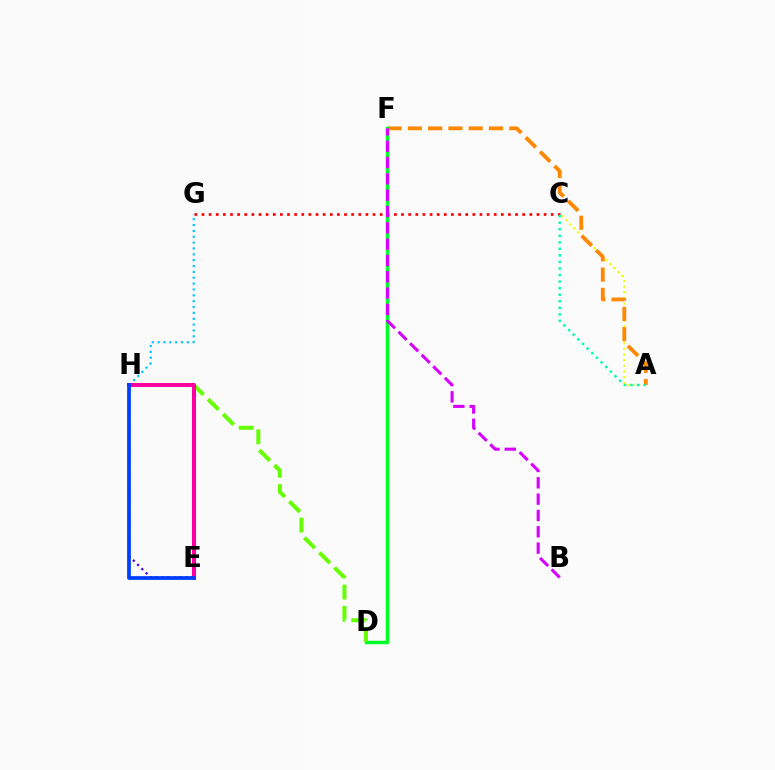{('C', 'G'): [{'color': '#ff0000', 'line_style': 'dotted', 'thickness': 1.94}], ('E', 'H'): [{'color': '#4f00ff', 'line_style': 'dotted', 'thickness': 1.62}, {'color': '#ff00a0', 'line_style': 'solid', 'thickness': 2.92}, {'color': '#003fff', 'line_style': 'solid', 'thickness': 2.7}], ('A', 'C'): [{'color': '#eeff00', 'line_style': 'dotted', 'thickness': 1.54}, {'color': '#00ffaf', 'line_style': 'dotted', 'thickness': 1.78}], ('A', 'F'): [{'color': '#ff8800', 'line_style': 'dashed', 'thickness': 2.76}], ('G', 'H'): [{'color': '#00c7ff', 'line_style': 'dotted', 'thickness': 1.59}], ('D', 'F'): [{'color': '#00ff27', 'line_style': 'solid', 'thickness': 2.51}], ('B', 'F'): [{'color': '#d600ff', 'line_style': 'dashed', 'thickness': 2.22}], ('D', 'H'): [{'color': '#66ff00', 'line_style': 'dashed', 'thickness': 2.88}]}